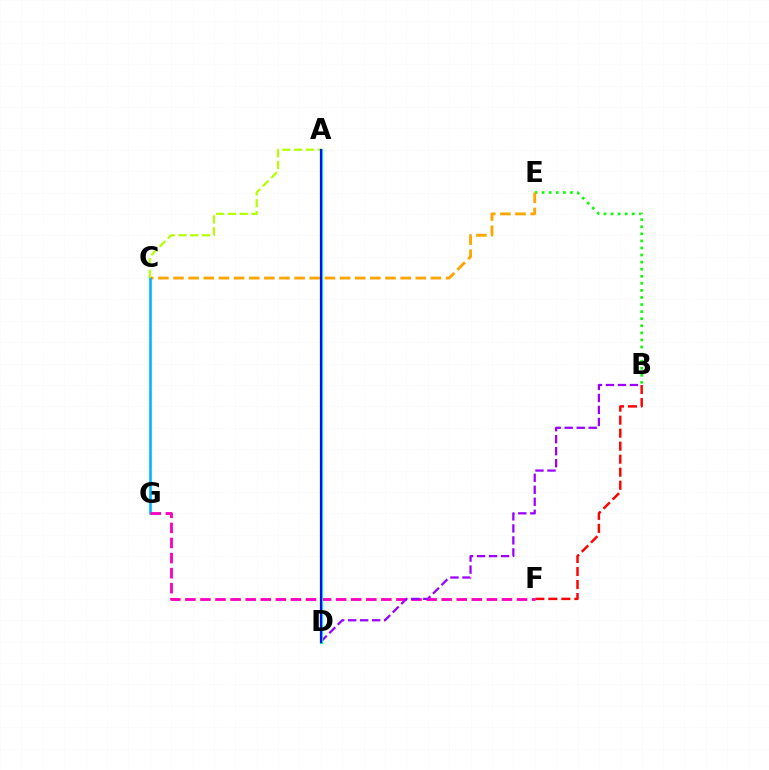{('B', 'E'): [{'color': '#08ff00', 'line_style': 'dotted', 'thickness': 1.92}], ('C', 'E'): [{'color': '#ffa500', 'line_style': 'dashed', 'thickness': 2.06}], ('B', 'F'): [{'color': '#ff0000', 'line_style': 'dashed', 'thickness': 1.77}], ('C', 'G'): [{'color': '#00b5ff', 'line_style': 'solid', 'thickness': 1.87}], ('F', 'G'): [{'color': '#ff00bd', 'line_style': 'dashed', 'thickness': 2.05}], ('B', 'D'): [{'color': '#9b00ff', 'line_style': 'dashed', 'thickness': 1.63}], ('A', 'D'): [{'color': '#00ff9d', 'line_style': 'solid', 'thickness': 2.26}, {'color': '#0010ff', 'line_style': 'solid', 'thickness': 1.56}], ('A', 'C'): [{'color': '#b3ff00', 'line_style': 'dashed', 'thickness': 1.6}]}